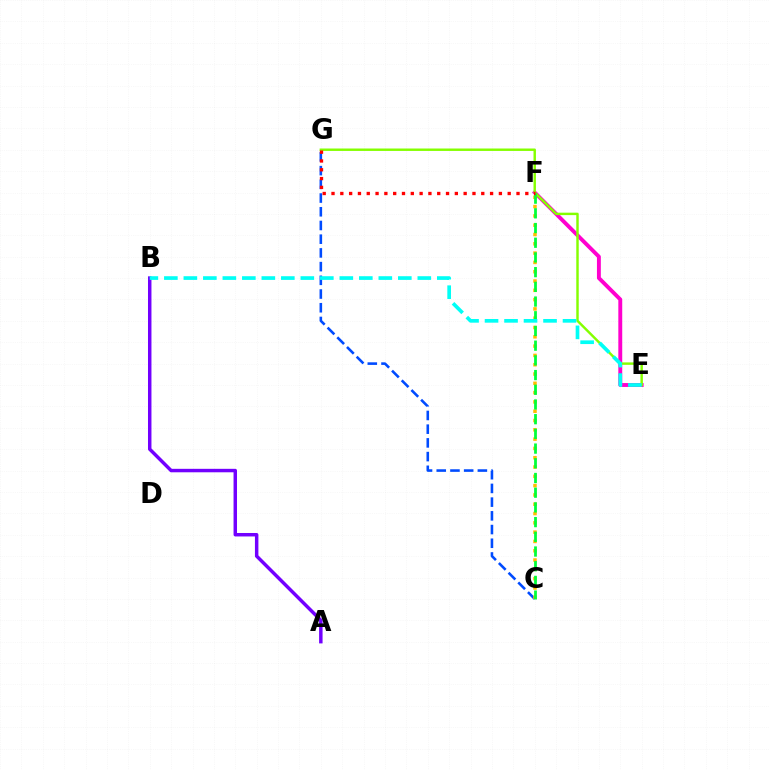{('C', 'G'): [{'color': '#004bff', 'line_style': 'dashed', 'thickness': 1.86}], ('E', 'F'): [{'color': '#ff00cf', 'line_style': 'solid', 'thickness': 2.81}], ('A', 'B'): [{'color': '#7200ff', 'line_style': 'solid', 'thickness': 2.5}], ('E', 'G'): [{'color': '#84ff00', 'line_style': 'solid', 'thickness': 1.75}], ('C', 'F'): [{'color': '#ffbd00', 'line_style': 'dotted', 'thickness': 2.53}, {'color': '#00ff39', 'line_style': 'dashed', 'thickness': 2.0}], ('B', 'E'): [{'color': '#00fff6', 'line_style': 'dashed', 'thickness': 2.65}], ('F', 'G'): [{'color': '#ff0000', 'line_style': 'dotted', 'thickness': 2.39}]}